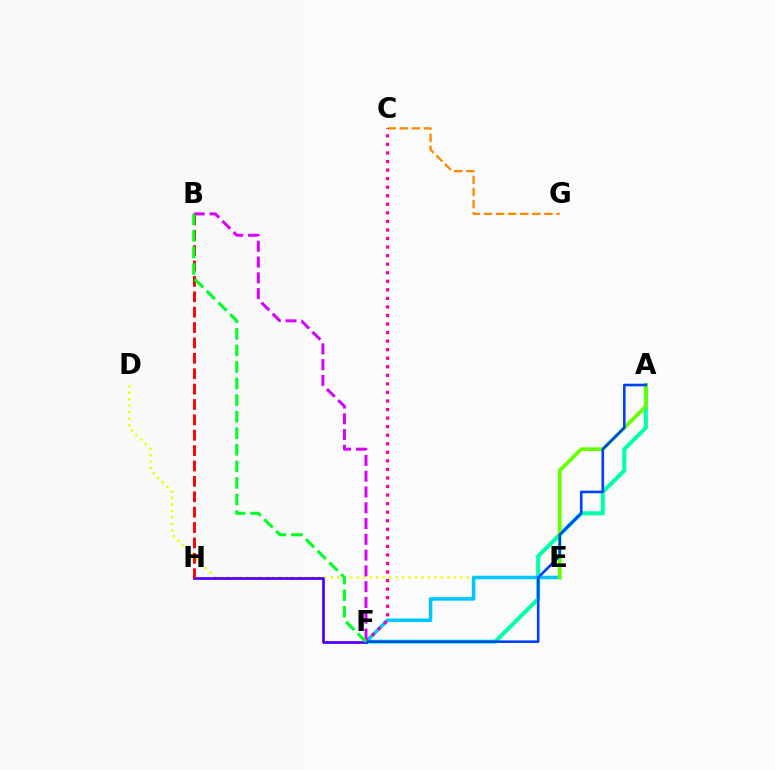{('A', 'F'): [{'color': '#00ffaf', 'line_style': 'solid', 'thickness': 2.92}, {'color': '#003fff', 'line_style': 'solid', 'thickness': 1.86}], ('D', 'E'): [{'color': '#eeff00', 'line_style': 'dotted', 'thickness': 1.76}], ('E', 'F'): [{'color': '#00c7ff', 'line_style': 'solid', 'thickness': 2.56}], ('C', 'G'): [{'color': '#ff8800', 'line_style': 'dashed', 'thickness': 1.64}], ('C', 'F'): [{'color': '#ff00a0', 'line_style': 'dotted', 'thickness': 2.32}], ('A', 'E'): [{'color': '#66ff00', 'line_style': 'solid', 'thickness': 2.69}], ('F', 'H'): [{'color': '#4f00ff', 'line_style': 'solid', 'thickness': 1.98}], ('B', 'F'): [{'color': '#d600ff', 'line_style': 'dashed', 'thickness': 2.14}, {'color': '#00ff27', 'line_style': 'dashed', 'thickness': 2.25}], ('B', 'H'): [{'color': '#ff0000', 'line_style': 'dashed', 'thickness': 2.09}]}